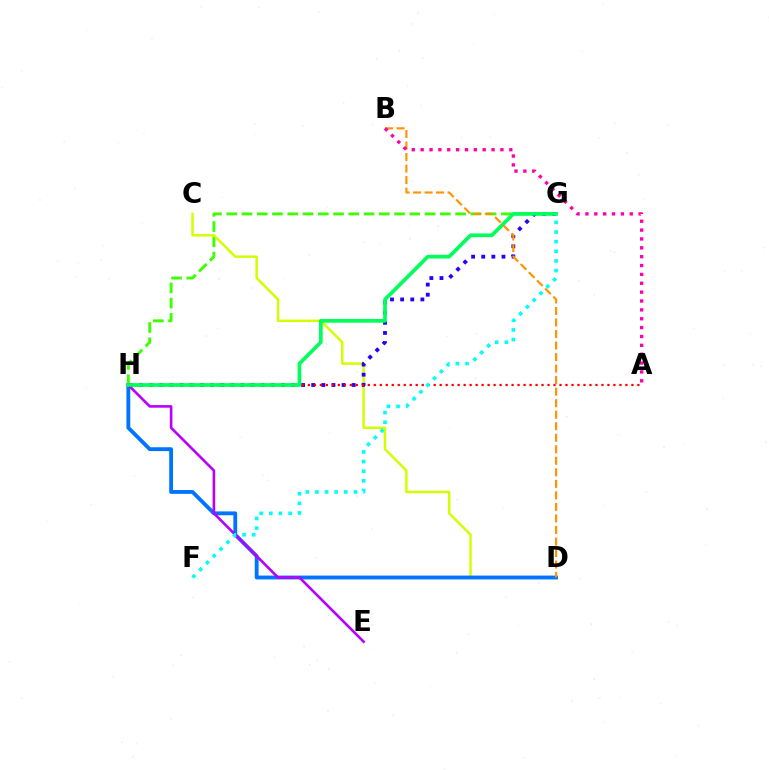{('G', 'H'): [{'color': '#3dff00', 'line_style': 'dashed', 'thickness': 2.07}, {'color': '#2500ff', 'line_style': 'dotted', 'thickness': 2.75}, {'color': '#00ff5c', 'line_style': 'solid', 'thickness': 2.67}], ('C', 'D'): [{'color': '#d1ff00', 'line_style': 'solid', 'thickness': 1.79}], ('D', 'H'): [{'color': '#0074ff', 'line_style': 'solid', 'thickness': 2.76}], ('E', 'H'): [{'color': '#b900ff', 'line_style': 'solid', 'thickness': 1.88}], ('A', 'H'): [{'color': '#ff0000', 'line_style': 'dotted', 'thickness': 1.63}], ('B', 'D'): [{'color': '#ff9400', 'line_style': 'dashed', 'thickness': 1.57}], ('A', 'B'): [{'color': '#ff00ac', 'line_style': 'dotted', 'thickness': 2.41}], ('F', 'G'): [{'color': '#00fff6', 'line_style': 'dotted', 'thickness': 2.62}]}